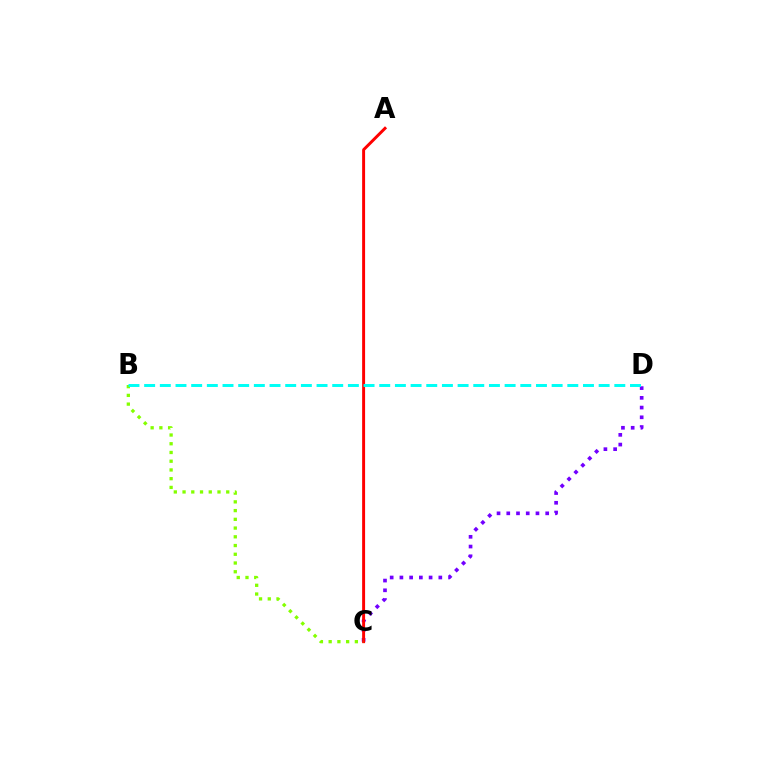{('C', 'D'): [{'color': '#7200ff', 'line_style': 'dotted', 'thickness': 2.64}], ('A', 'C'): [{'color': '#ff0000', 'line_style': 'solid', 'thickness': 2.12}], ('B', 'C'): [{'color': '#84ff00', 'line_style': 'dotted', 'thickness': 2.37}], ('B', 'D'): [{'color': '#00fff6', 'line_style': 'dashed', 'thickness': 2.13}]}